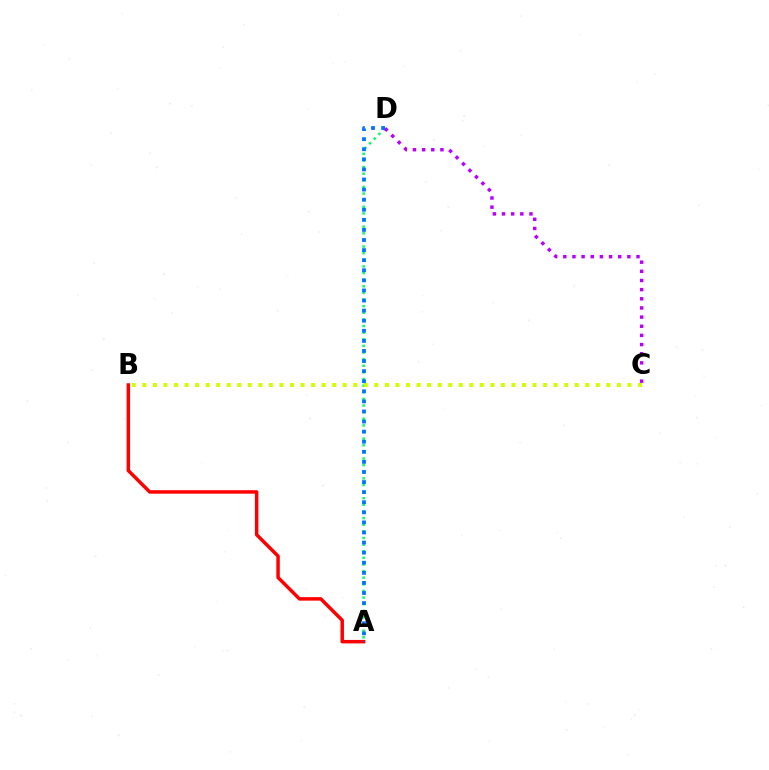{('A', 'D'): [{'color': '#00ff5c', 'line_style': 'dotted', 'thickness': 1.8}, {'color': '#0074ff', 'line_style': 'dotted', 'thickness': 2.74}], ('A', 'B'): [{'color': '#ff0000', 'line_style': 'solid', 'thickness': 2.51}], ('B', 'C'): [{'color': '#d1ff00', 'line_style': 'dotted', 'thickness': 2.87}], ('C', 'D'): [{'color': '#b900ff', 'line_style': 'dotted', 'thickness': 2.49}]}